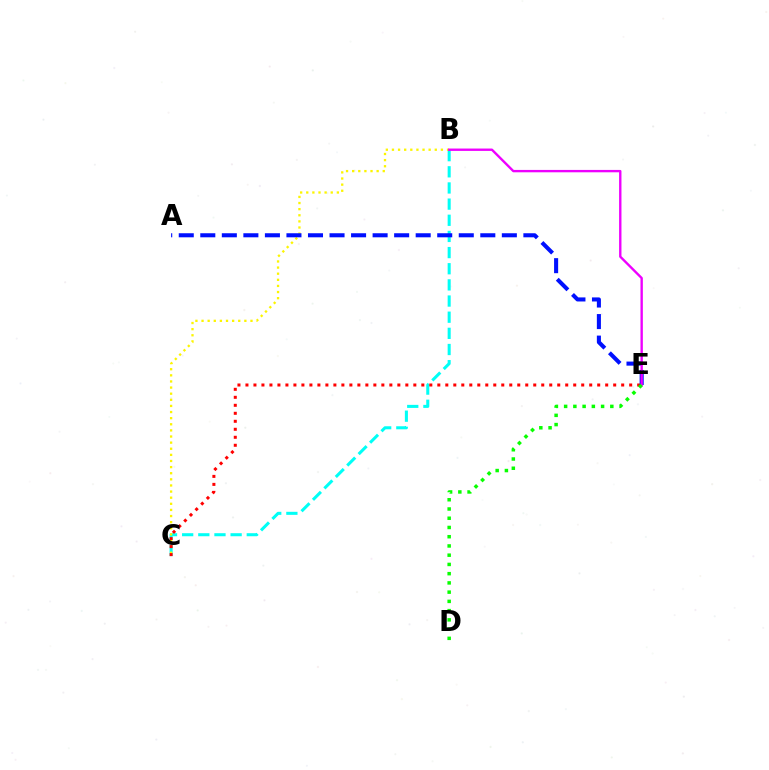{('B', 'C'): [{'color': '#00fff6', 'line_style': 'dashed', 'thickness': 2.19}, {'color': '#fcf500', 'line_style': 'dotted', 'thickness': 1.66}], ('C', 'E'): [{'color': '#ff0000', 'line_style': 'dotted', 'thickness': 2.17}], ('A', 'E'): [{'color': '#0010ff', 'line_style': 'dashed', 'thickness': 2.93}], ('B', 'E'): [{'color': '#ee00ff', 'line_style': 'solid', 'thickness': 1.71}], ('D', 'E'): [{'color': '#08ff00', 'line_style': 'dotted', 'thickness': 2.51}]}